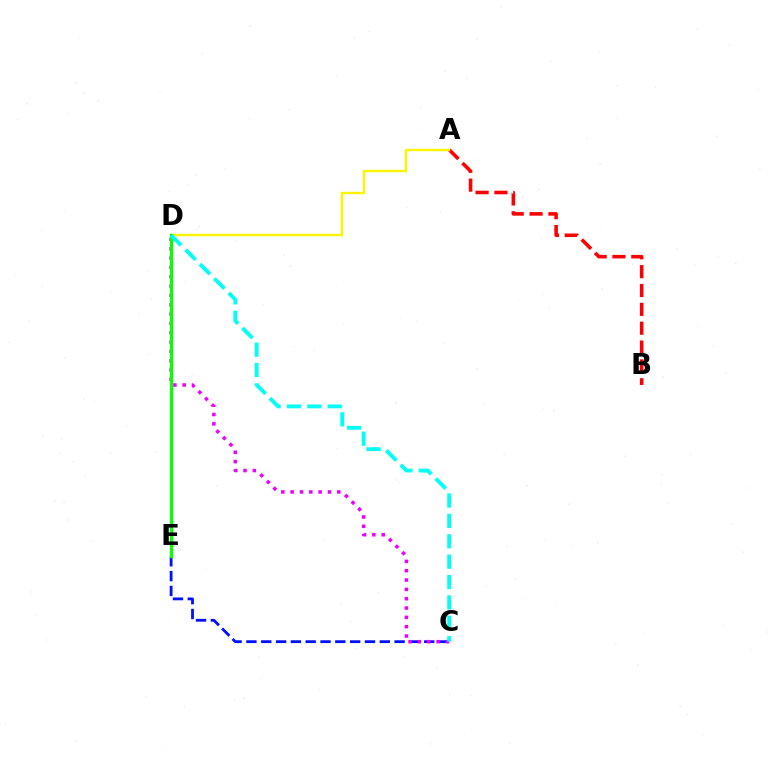{('A', 'B'): [{'color': '#ff0000', 'line_style': 'dashed', 'thickness': 2.56}], ('A', 'D'): [{'color': '#fcf500', 'line_style': 'solid', 'thickness': 1.73}], ('C', 'E'): [{'color': '#0010ff', 'line_style': 'dashed', 'thickness': 2.01}], ('C', 'D'): [{'color': '#ee00ff', 'line_style': 'dotted', 'thickness': 2.54}, {'color': '#00fff6', 'line_style': 'dashed', 'thickness': 2.77}], ('D', 'E'): [{'color': '#08ff00', 'line_style': 'solid', 'thickness': 2.33}]}